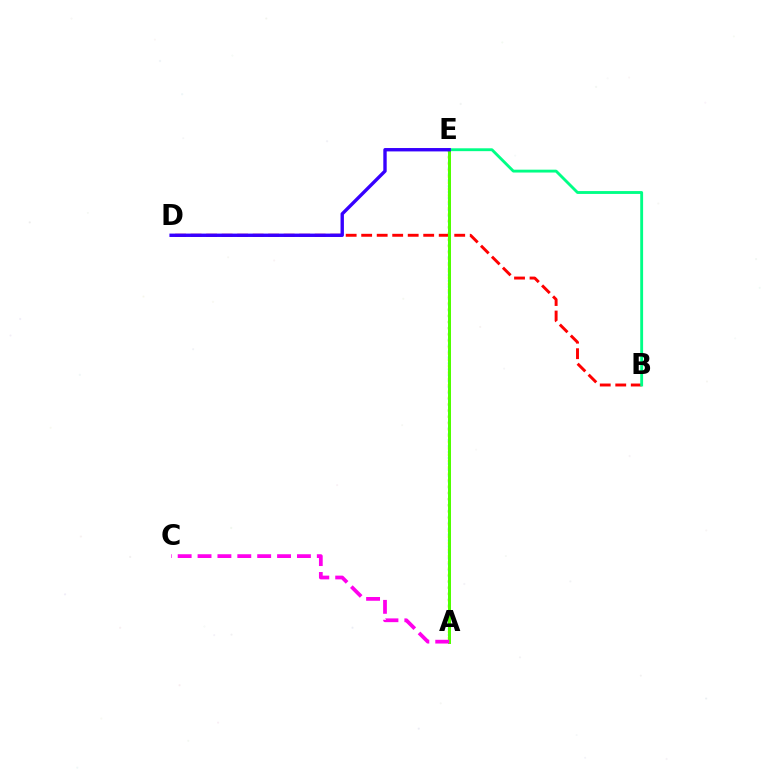{('A', 'E'): [{'color': '#009eff', 'line_style': 'dotted', 'thickness': 1.6}, {'color': '#ffd500', 'line_style': 'dotted', 'thickness': 1.72}, {'color': '#4fff00', 'line_style': 'solid', 'thickness': 2.15}], ('B', 'D'): [{'color': '#ff0000', 'line_style': 'dashed', 'thickness': 2.11}], ('B', 'E'): [{'color': '#00ff86', 'line_style': 'solid', 'thickness': 2.06}], ('D', 'E'): [{'color': '#3700ff', 'line_style': 'solid', 'thickness': 2.43}], ('A', 'C'): [{'color': '#ff00ed', 'line_style': 'dashed', 'thickness': 2.7}]}